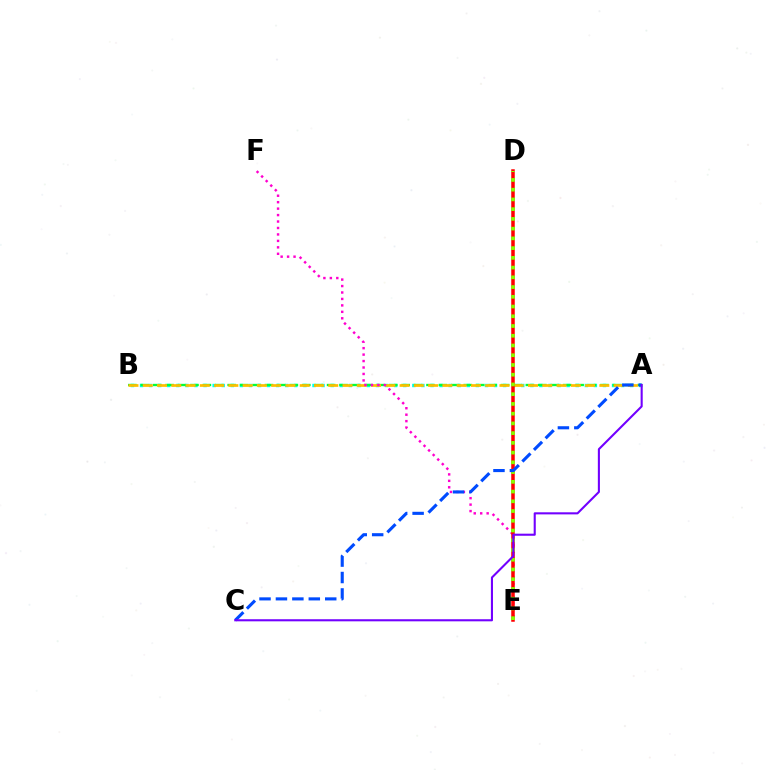{('A', 'B'): [{'color': '#00fff6', 'line_style': 'dotted', 'thickness': 2.47}, {'color': '#00ff39', 'line_style': 'dashed', 'thickness': 1.69}, {'color': '#ffbd00', 'line_style': 'dashed', 'thickness': 1.94}], ('E', 'F'): [{'color': '#ff00cf', 'line_style': 'dotted', 'thickness': 1.75}], ('D', 'E'): [{'color': '#ff0000', 'line_style': 'solid', 'thickness': 2.52}, {'color': '#84ff00', 'line_style': 'dotted', 'thickness': 2.65}], ('A', 'C'): [{'color': '#004bff', 'line_style': 'dashed', 'thickness': 2.23}, {'color': '#7200ff', 'line_style': 'solid', 'thickness': 1.51}]}